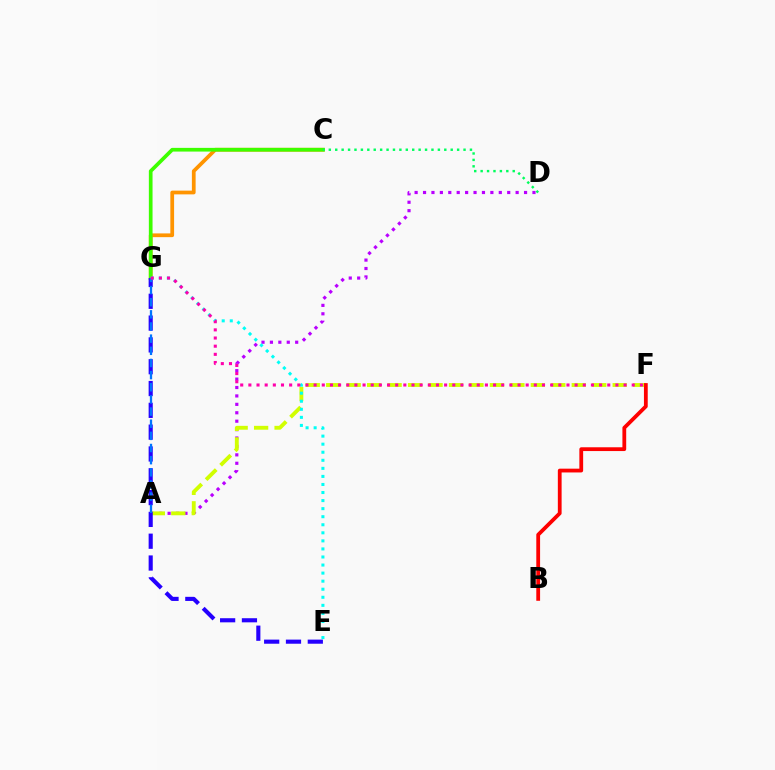{('A', 'D'): [{'color': '#b900ff', 'line_style': 'dotted', 'thickness': 2.29}], ('C', 'G'): [{'color': '#ff9400', 'line_style': 'solid', 'thickness': 2.69}, {'color': '#3dff00', 'line_style': 'solid', 'thickness': 2.66}], ('A', 'F'): [{'color': '#d1ff00', 'line_style': 'dashed', 'thickness': 2.78}], ('B', 'F'): [{'color': '#ff0000', 'line_style': 'solid', 'thickness': 2.72}], ('C', 'D'): [{'color': '#00ff5c', 'line_style': 'dotted', 'thickness': 1.74}], ('E', 'G'): [{'color': '#2500ff', 'line_style': 'dashed', 'thickness': 2.96}, {'color': '#00fff6', 'line_style': 'dotted', 'thickness': 2.19}], ('A', 'G'): [{'color': '#0074ff', 'line_style': 'dashed', 'thickness': 1.65}], ('F', 'G'): [{'color': '#ff00ac', 'line_style': 'dotted', 'thickness': 2.22}]}